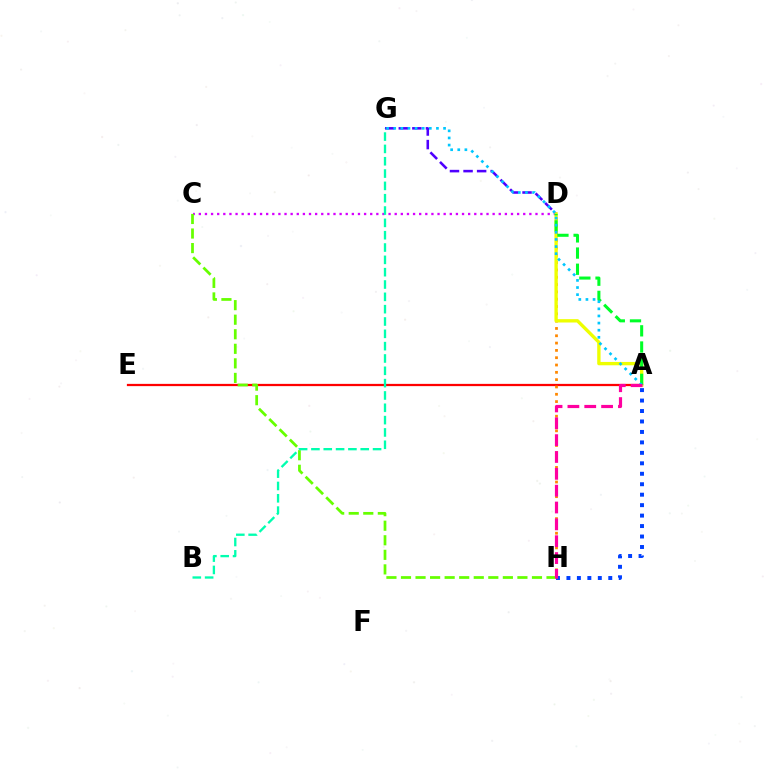{('D', 'G'): [{'color': '#4f00ff', 'line_style': 'dashed', 'thickness': 1.84}], ('A', 'E'): [{'color': '#ff0000', 'line_style': 'solid', 'thickness': 1.62}], ('C', 'D'): [{'color': '#d600ff', 'line_style': 'dotted', 'thickness': 1.66}], ('A', 'H'): [{'color': '#003fff', 'line_style': 'dotted', 'thickness': 2.84}, {'color': '#ff00a0', 'line_style': 'dashed', 'thickness': 2.29}], ('C', 'H'): [{'color': '#66ff00', 'line_style': 'dashed', 'thickness': 1.98}], ('B', 'G'): [{'color': '#00ffaf', 'line_style': 'dashed', 'thickness': 1.67}], ('D', 'H'): [{'color': '#ff8800', 'line_style': 'dotted', 'thickness': 1.99}], ('A', 'D'): [{'color': '#eeff00', 'line_style': 'solid', 'thickness': 2.41}, {'color': '#00ff27', 'line_style': 'dashed', 'thickness': 2.2}], ('A', 'G'): [{'color': '#00c7ff', 'line_style': 'dotted', 'thickness': 1.93}]}